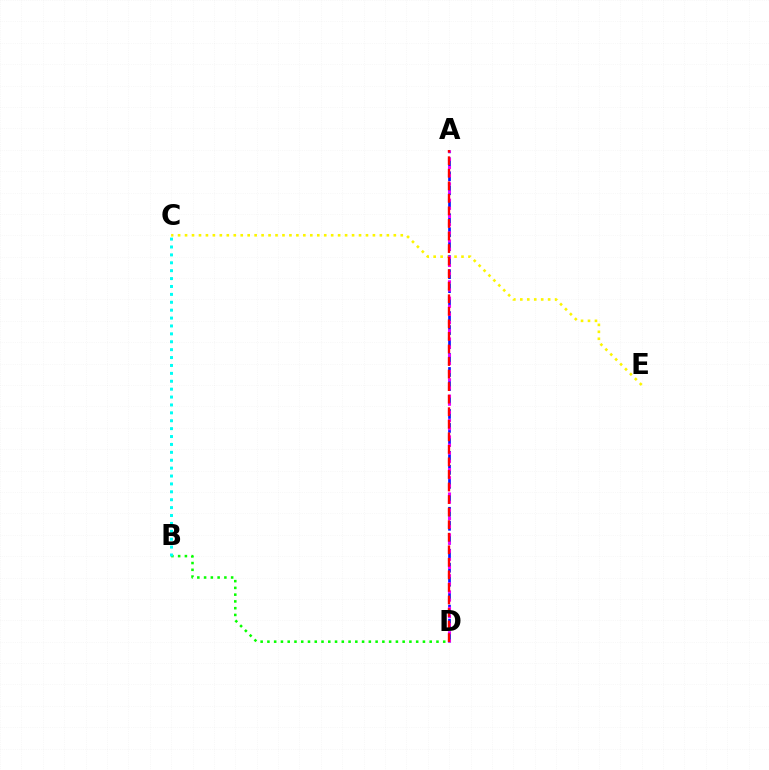{('B', 'D'): [{'color': '#08ff00', 'line_style': 'dotted', 'thickness': 1.84}], ('C', 'E'): [{'color': '#fcf500', 'line_style': 'dotted', 'thickness': 1.89}], ('A', 'D'): [{'color': '#0010ff', 'line_style': 'dashed', 'thickness': 1.9}, {'color': '#ee00ff', 'line_style': 'dotted', 'thickness': 2.22}, {'color': '#ff0000', 'line_style': 'dashed', 'thickness': 1.7}], ('B', 'C'): [{'color': '#00fff6', 'line_style': 'dotted', 'thickness': 2.15}]}